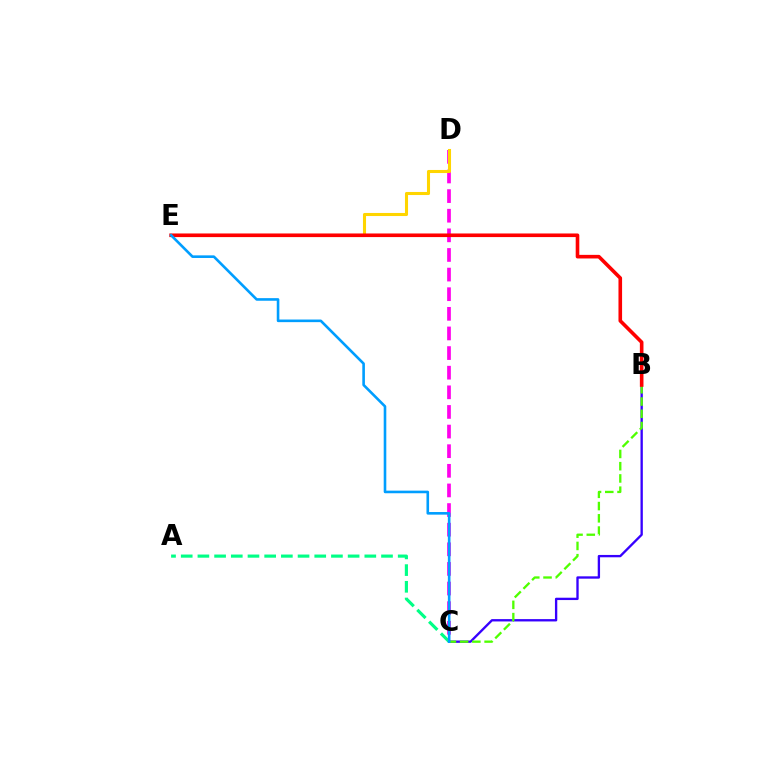{('C', 'D'): [{'color': '#ff00ed', 'line_style': 'dashed', 'thickness': 2.67}], ('B', 'C'): [{'color': '#3700ff', 'line_style': 'solid', 'thickness': 1.69}, {'color': '#4fff00', 'line_style': 'dashed', 'thickness': 1.66}], ('A', 'C'): [{'color': '#00ff86', 'line_style': 'dashed', 'thickness': 2.27}], ('D', 'E'): [{'color': '#ffd500', 'line_style': 'solid', 'thickness': 2.21}], ('B', 'E'): [{'color': '#ff0000', 'line_style': 'solid', 'thickness': 2.6}], ('C', 'E'): [{'color': '#009eff', 'line_style': 'solid', 'thickness': 1.88}]}